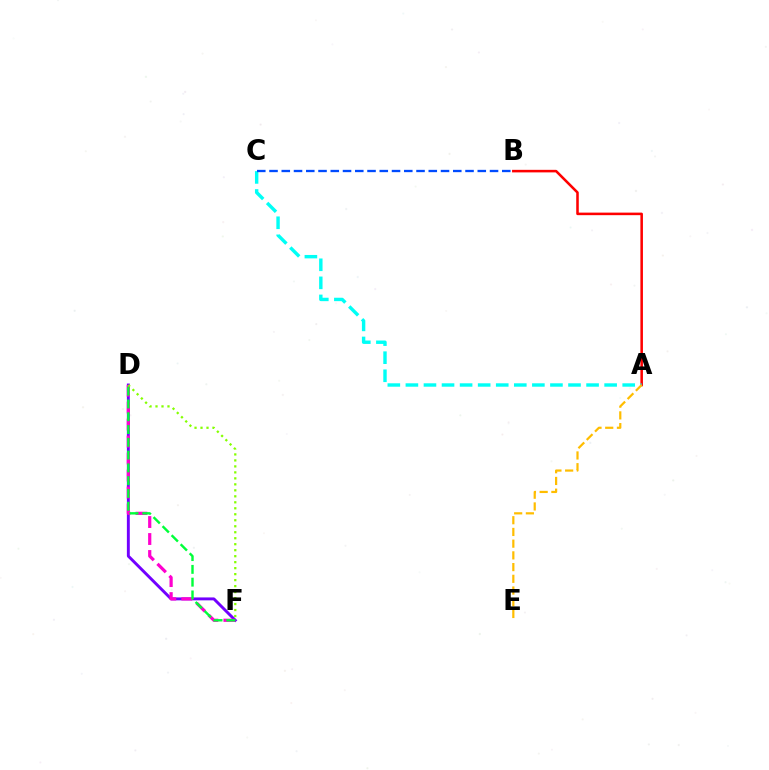{('A', 'B'): [{'color': '#ff0000', 'line_style': 'solid', 'thickness': 1.83}], ('A', 'C'): [{'color': '#00fff6', 'line_style': 'dashed', 'thickness': 2.45}], ('D', 'F'): [{'color': '#7200ff', 'line_style': 'solid', 'thickness': 2.1}, {'color': '#ff00cf', 'line_style': 'dashed', 'thickness': 2.31}, {'color': '#84ff00', 'line_style': 'dotted', 'thickness': 1.63}, {'color': '#00ff39', 'line_style': 'dashed', 'thickness': 1.74}], ('A', 'E'): [{'color': '#ffbd00', 'line_style': 'dashed', 'thickness': 1.59}], ('B', 'C'): [{'color': '#004bff', 'line_style': 'dashed', 'thickness': 1.66}]}